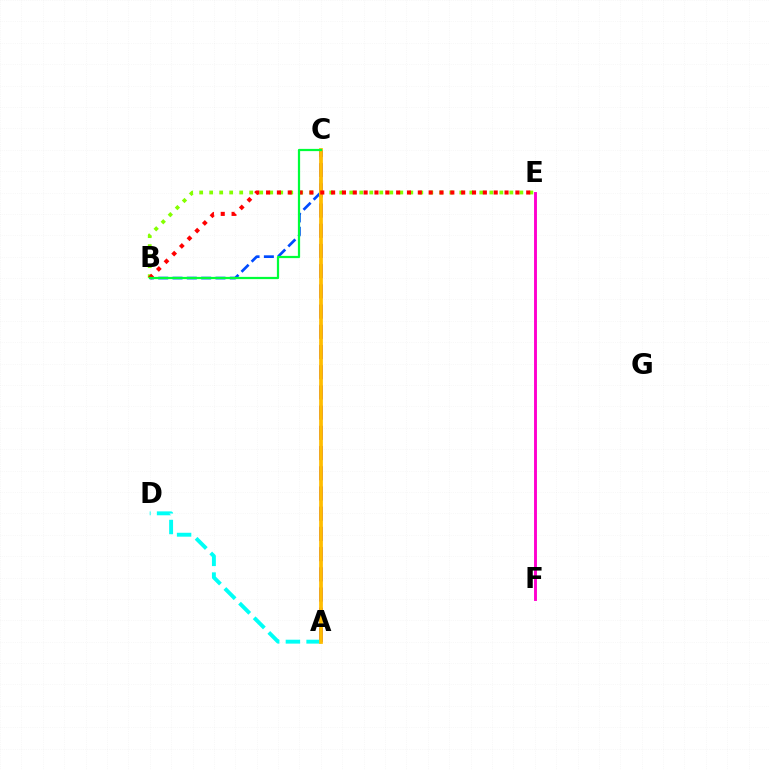{('B', 'C'): [{'color': '#004bff', 'line_style': 'dashed', 'thickness': 1.94}, {'color': '#00ff39', 'line_style': 'solid', 'thickness': 1.6}], ('A', 'C'): [{'color': '#7200ff', 'line_style': 'dashed', 'thickness': 2.75}, {'color': '#ffbd00', 'line_style': 'solid', 'thickness': 2.7}], ('E', 'F'): [{'color': '#ff00cf', 'line_style': 'solid', 'thickness': 2.09}], ('A', 'D'): [{'color': '#00fff6', 'line_style': 'dashed', 'thickness': 2.81}], ('B', 'E'): [{'color': '#84ff00', 'line_style': 'dotted', 'thickness': 2.72}, {'color': '#ff0000', 'line_style': 'dotted', 'thickness': 2.94}]}